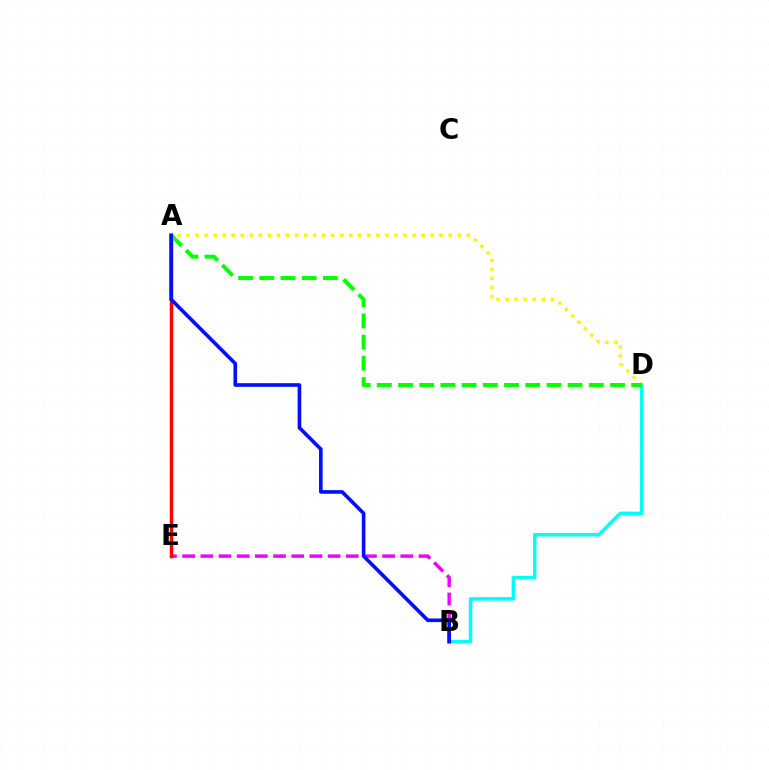{('A', 'D'): [{'color': '#fcf500', 'line_style': 'dotted', 'thickness': 2.46}, {'color': '#08ff00', 'line_style': 'dashed', 'thickness': 2.88}], ('B', 'E'): [{'color': '#ee00ff', 'line_style': 'dashed', 'thickness': 2.47}], ('B', 'D'): [{'color': '#00fff6', 'line_style': 'solid', 'thickness': 2.49}], ('A', 'E'): [{'color': '#ff0000', 'line_style': 'solid', 'thickness': 2.51}], ('A', 'B'): [{'color': '#0010ff', 'line_style': 'solid', 'thickness': 2.61}]}